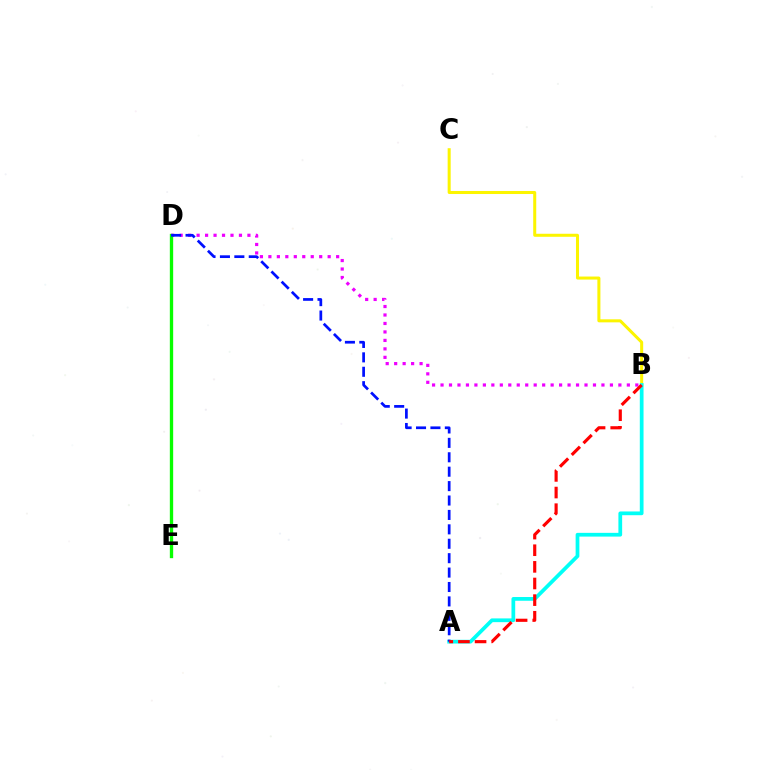{('B', 'D'): [{'color': '#ee00ff', 'line_style': 'dotted', 'thickness': 2.3}], ('D', 'E'): [{'color': '#08ff00', 'line_style': 'solid', 'thickness': 2.4}], ('B', 'C'): [{'color': '#fcf500', 'line_style': 'solid', 'thickness': 2.18}], ('A', 'B'): [{'color': '#00fff6', 'line_style': 'solid', 'thickness': 2.69}, {'color': '#ff0000', 'line_style': 'dashed', 'thickness': 2.26}], ('A', 'D'): [{'color': '#0010ff', 'line_style': 'dashed', 'thickness': 1.96}]}